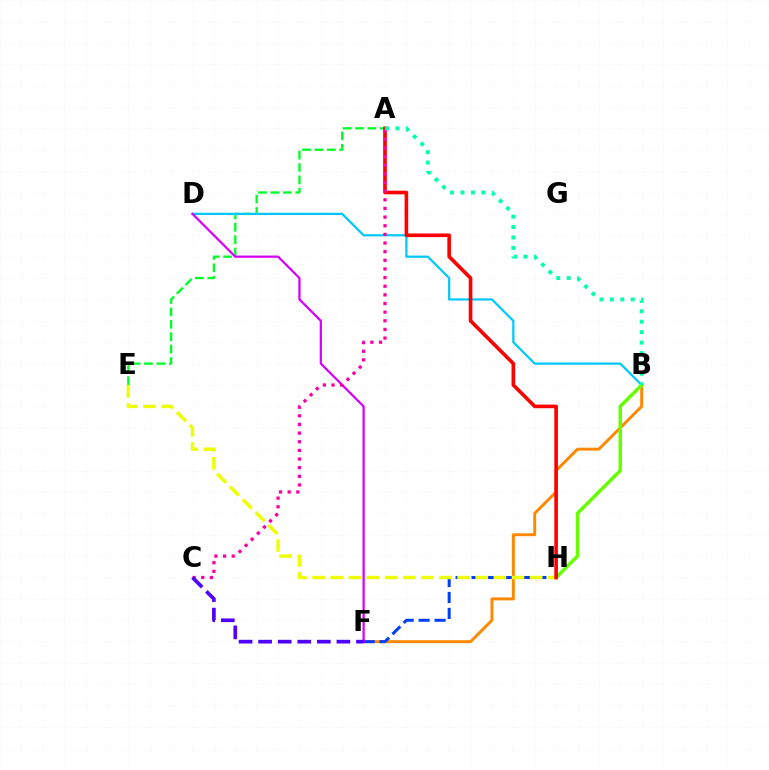{('B', 'F'): [{'color': '#ff8800', 'line_style': 'solid', 'thickness': 2.12}], ('A', 'E'): [{'color': '#00ff27', 'line_style': 'dashed', 'thickness': 1.68}], ('F', 'H'): [{'color': '#003fff', 'line_style': 'dashed', 'thickness': 2.17}], ('B', 'D'): [{'color': '#00c7ff', 'line_style': 'solid', 'thickness': 1.6}], ('B', 'H'): [{'color': '#66ff00', 'line_style': 'solid', 'thickness': 2.52}], ('E', 'H'): [{'color': '#eeff00', 'line_style': 'dashed', 'thickness': 2.46}], ('A', 'H'): [{'color': '#ff0000', 'line_style': 'solid', 'thickness': 2.61}], ('D', 'F'): [{'color': '#d600ff', 'line_style': 'solid', 'thickness': 1.61}], ('A', 'C'): [{'color': '#ff00a0', 'line_style': 'dotted', 'thickness': 2.35}], ('C', 'F'): [{'color': '#4f00ff', 'line_style': 'dashed', 'thickness': 2.66}], ('A', 'B'): [{'color': '#00ffaf', 'line_style': 'dotted', 'thickness': 2.83}]}